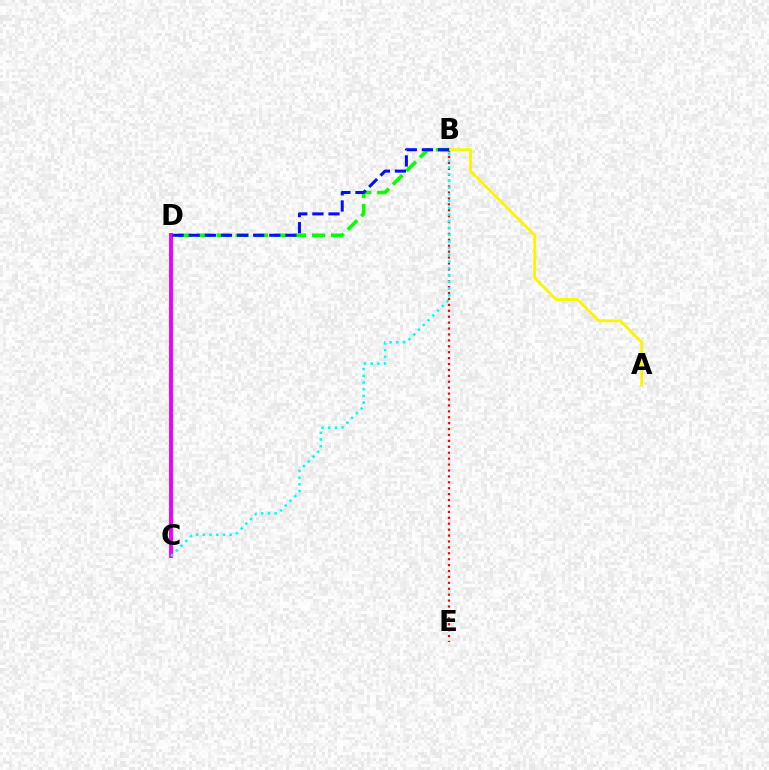{('B', 'E'): [{'color': '#ff0000', 'line_style': 'dotted', 'thickness': 1.61}], ('A', 'B'): [{'color': '#fcf500', 'line_style': 'solid', 'thickness': 2.03}], ('B', 'D'): [{'color': '#08ff00', 'line_style': 'dashed', 'thickness': 2.59}, {'color': '#0010ff', 'line_style': 'dashed', 'thickness': 2.19}], ('C', 'D'): [{'color': '#ee00ff', 'line_style': 'solid', 'thickness': 2.82}], ('B', 'C'): [{'color': '#00fff6', 'line_style': 'dotted', 'thickness': 1.82}]}